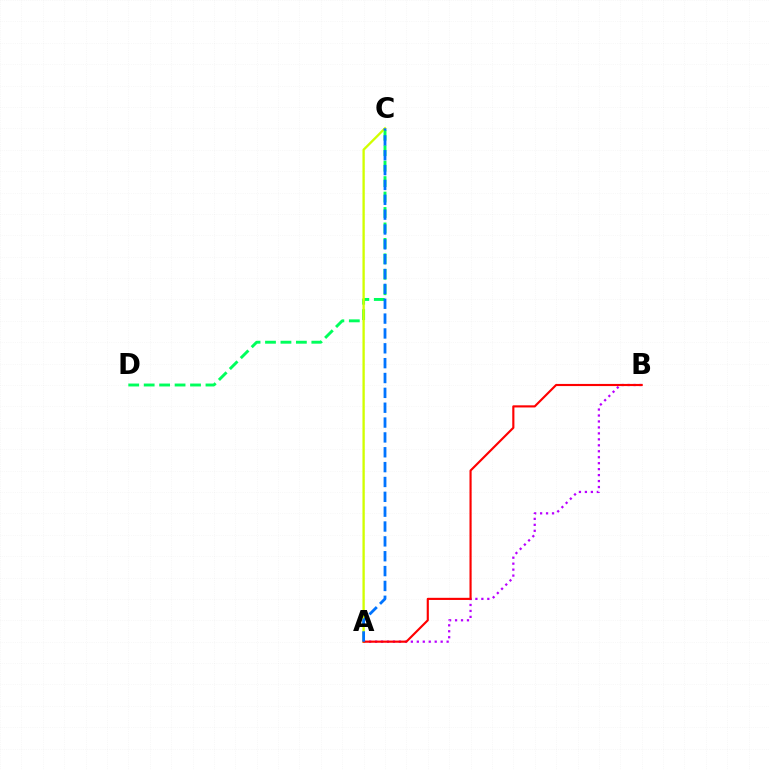{('A', 'B'): [{'color': '#b900ff', 'line_style': 'dotted', 'thickness': 1.62}, {'color': '#ff0000', 'line_style': 'solid', 'thickness': 1.54}], ('C', 'D'): [{'color': '#00ff5c', 'line_style': 'dashed', 'thickness': 2.1}], ('A', 'C'): [{'color': '#d1ff00', 'line_style': 'solid', 'thickness': 1.68}, {'color': '#0074ff', 'line_style': 'dashed', 'thickness': 2.02}]}